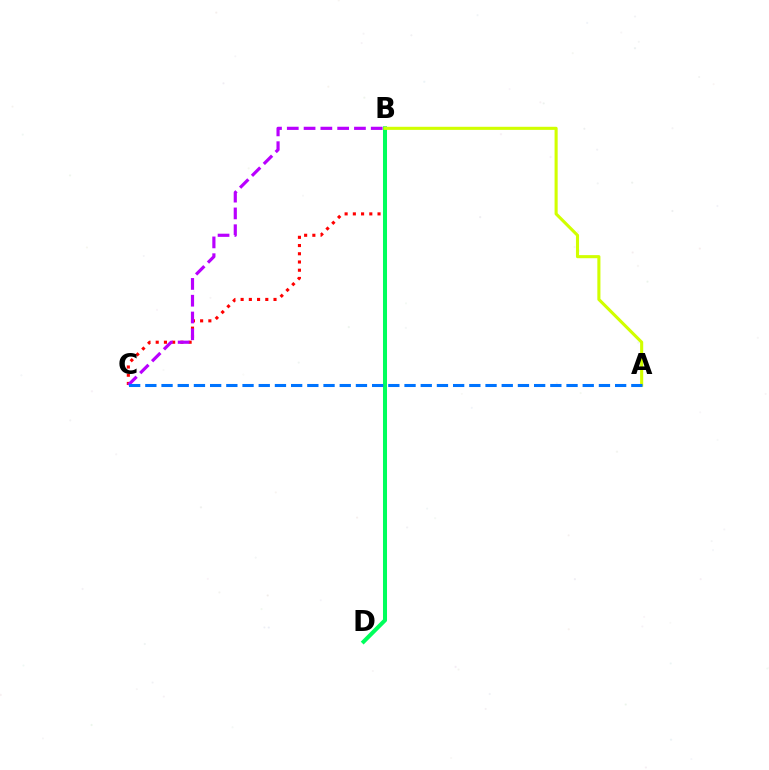{('B', 'C'): [{'color': '#ff0000', 'line_style': 'dotted', 'thickness': 2.23}, {'color': '#b900ff', 'line_style': 'dashed', 'thickness': 2.28}], ('B', 'D'): [{'color': '#00ff5c', 'line_style': 'solid', 'thickness': 2.9}], ('A', 'B'): [{'color': '#d1ff00', 'line_style': 'solid', 'thickness': 2.22}], ('A', 'C'): [{'color': '#0074ff', 'line_style': 'dashed', 'thickness': 2.2}]}